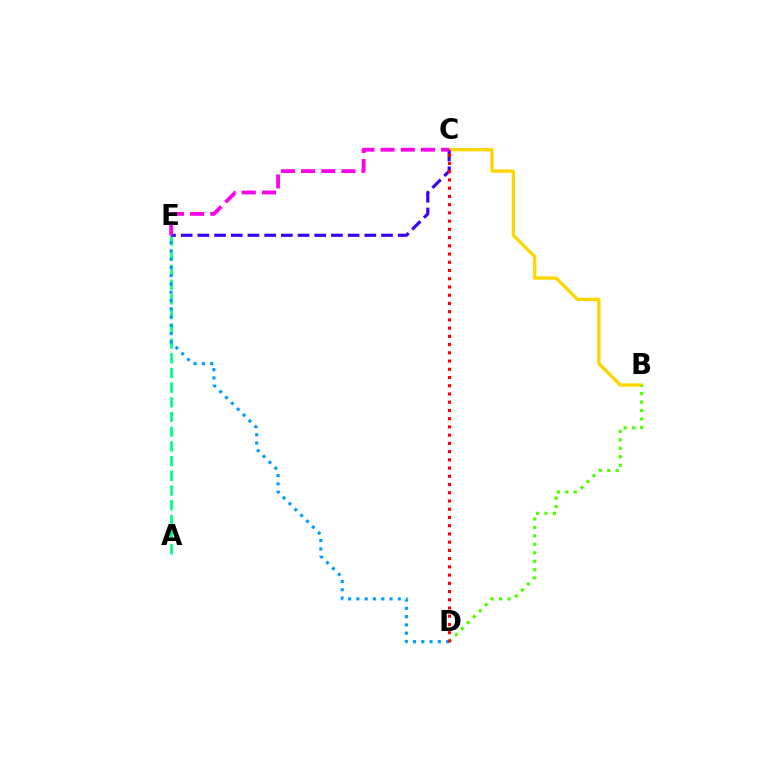{('A', 'E'): [{'color': '#00ff86', 'line_style': 'dashed', 'thickness': 2.0}], ('B', 'C'): [{'color': '#ffd500', 'line_style': 'solid', 'thickness': 2.39}], ('C', 'E'): [{'color': '#3700ff', 'line_style': 'dashed', 'thickness': 2.27}, {'color': '#ff00ed', 'line_style': 'dashed', 'thickness': 2.74}], ('D', 'E'): [{'color': '#009eff', 'line_style': 'dotted', 'thickness': 2.25}], ('B', 'D'): [{'color': '#4fff00', 'line_style': 'dotted', 'thickness': 2.3}], ('C', 'D'): [{'color': '#ff0000', 'line_style': 'dotted', 'thickness': 2.24}]}